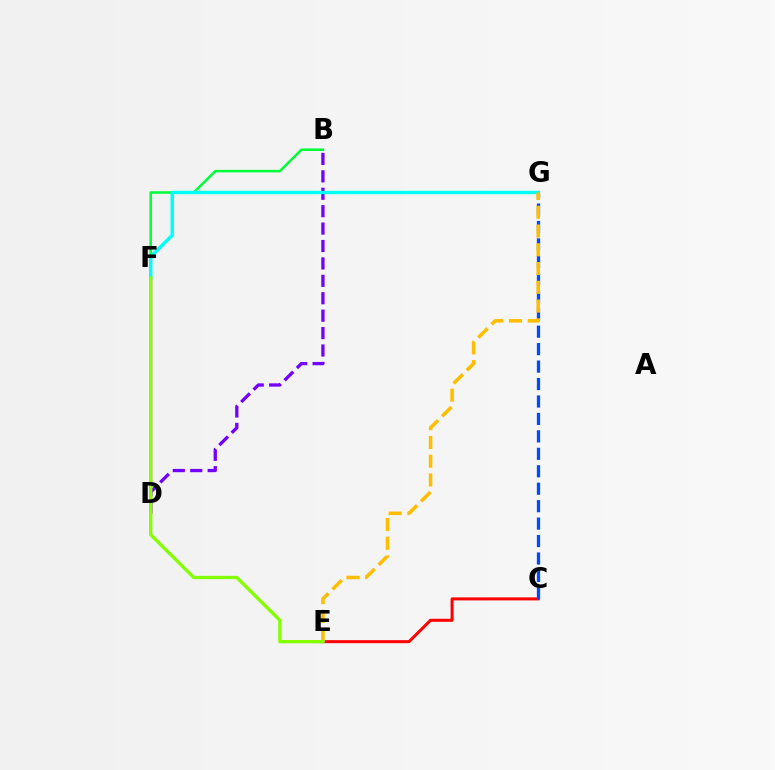{('C', 'E'): [{'color': '#ff0000', 'line_style': 'solid', 'thickness': 2.17}], ('B', 'D'): [{'color': '#7200ff', 'line_style': 'dashed', 'thickness': 2.37}], ('D', 'F'): [{'color': '#ff00cf', 'line_style': 'solid', 'thickness': 1.76}], ('B', 'F'): [{'color': '#00ff39', 'line_style': 'solid', 'thickness': 1.82}], ('C', 'G'): [{'color': '#004bff', 'line_style': 'dashed', 'thickness': 2.37}], ('F', 'G'): [{'color': '#00fff6', 'line_style': 'solid', 'thickness': 2.47}], ('E', 'G'): [{'color': '#ffbd00', 'line_style': 'dashed', 'thickness': 2.55}], ('E', 'F'): [{'color': '#84ff00', 'line_style': 'solid', 'thickness': 2.39}]}